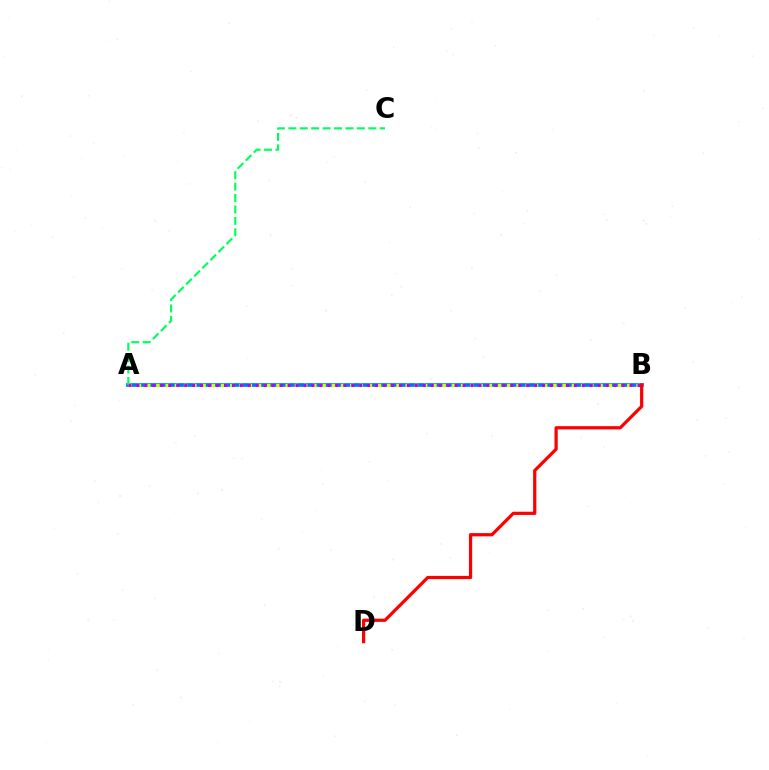{('A', 'B'): [{'color': '#0074ff', 'line_style': 'solid', 'thickness': 2.67}, {'color': '#d1ff00', 'line_style': 'dotted', 'thickness': 2.51}, {'color': '#b900ff', 'line_style': 'dotted', 'thickness': 2.16}], ('A', 'C'): [{'color': '#00ff5c', 'line_style': 'dashed', 'thickness': 1.55}], ('B', 'D'): [{'color': '#ff0000', 'line_style': 'solid', 'thickness': 2.31}]}